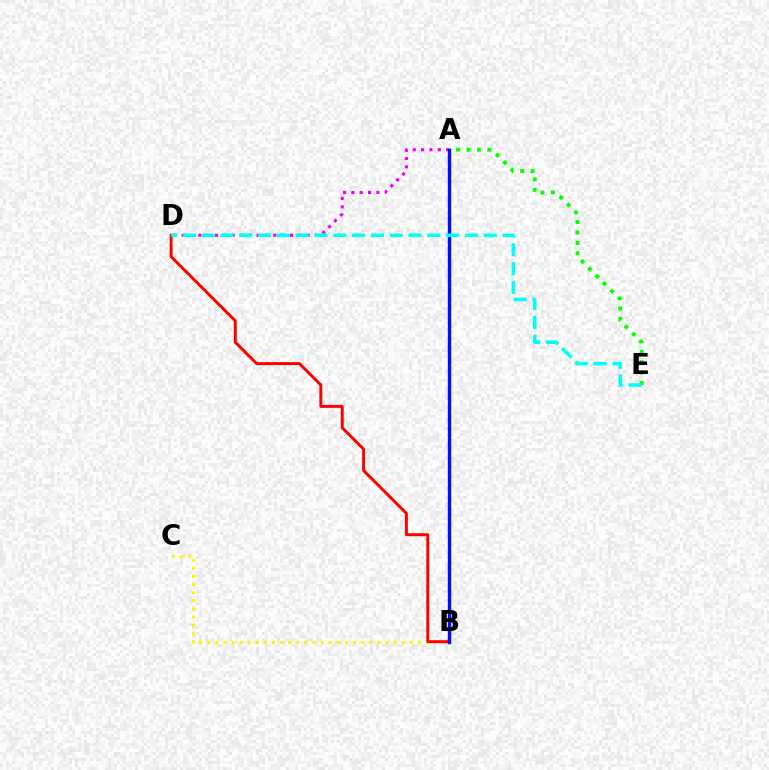{('B', 'C'): [{'color': '#fcf500', 'line_style': 'dotted', 'thickness': 2.2}], ('A', 'E'): [{'color': '#08ff00', 'line_style': 'dotted', 'thickness': 2.83}], ('A', 'D'): [{'color': '#ee00ff', 'line_style': 'dotted', 'thickness': 2.26}], ('B', 'D'): [{'color': '#ff0000', 'line_style': 'solid', 'thickness': 2.12}], ('A', 'B'): [{'color': '#0010ff', 'line_style': 'solid', 'thickness': 2.44}], ('D', 'E'): [{'color': '#00fff6', 'line_style': 'dashed', 'thickness': 2.55}]}